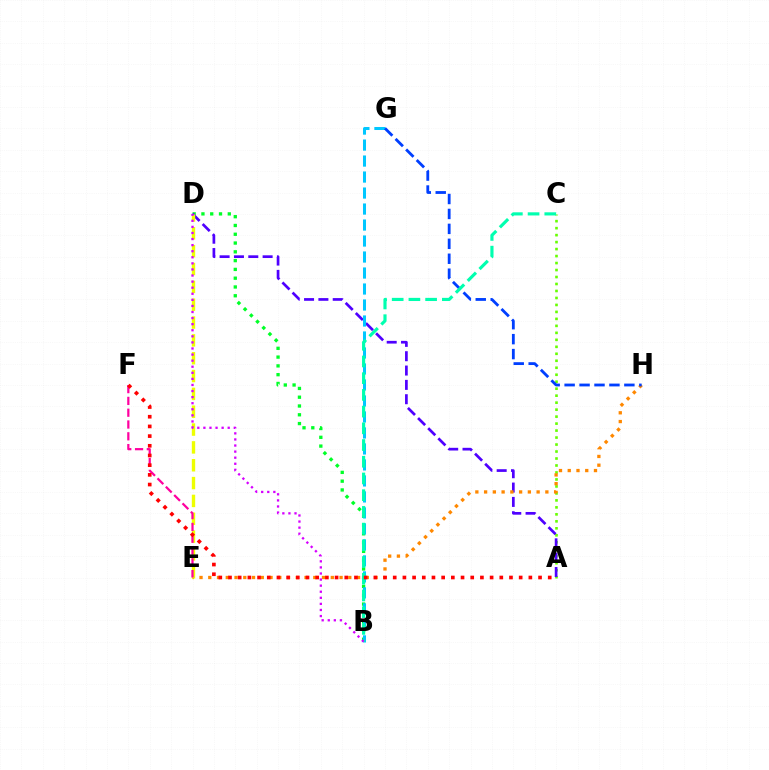{('B', 'D'): [{'color': '#00ff27', 'line_style': 'dotted', 'thickness': 2.39}, {'color': '#d600ff', 'line_style': 'dotted', 'thickness': 1.65}], ('A', 'C'): [{'color': '#66ff00', 'line_style': 'dotted', 'thickness': 1.9}], ('A', 'D'): [{'color': '#4f00ff', 'line_style': 'dashed', 'thickness': 1.95}], ('E', 'H'): [{'color': '#ff8800', 'line_style': 'dotted', 'thickness': 2.38}], ('D', 'E'): [{'color': '#eeff00', 'line_style': 'dashed', 'thickness': 2.42}], ('B', 'G'): [{'color': '#00c7ff', 'line_style': 'dashed', 'thickness': 2.17}], ('G', 'H'): [{'color': '#003fff', 'line_style': 'dashed', 'thickness': 2.03}], ('E', 'F'): [{'color': '#ff00a0', 'line_style': 'dashed', 'thickness': 1.6}], ('B', 'C'): [{'color': '#00ffaf', 'line_style': 'dashed', 'thickness': 2.27}], ('A', 'F'): [{'color': '#ff0000', 'line_style': 'dotted', 'thickness': 2.63}]}